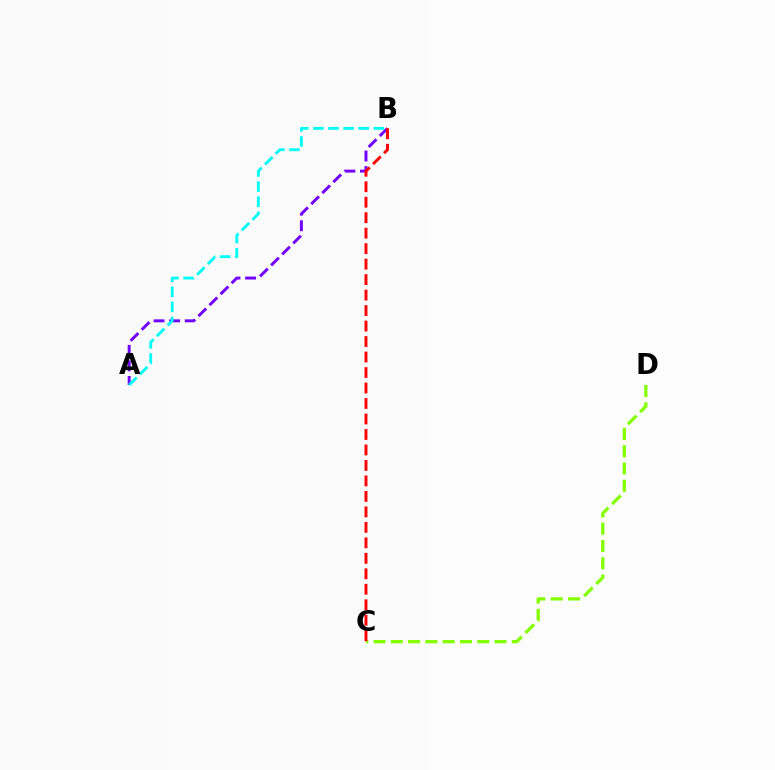{('A', 'B'): [{'color': '#7200ff', 'line_style': 'dashed', 'thickness': 2.12}, {'color': '#00fff6', 'line_style': 'dashed', 'thickness': 2.05}], ('C', 'D'): [{'color': '#84ff00', 'line_style': 'dashed', 'thickness': 2.35}], ('B', 'C'): [{'color': '#ff0000', 'line_style': 'dashed', 'thickness': 2.1}]}